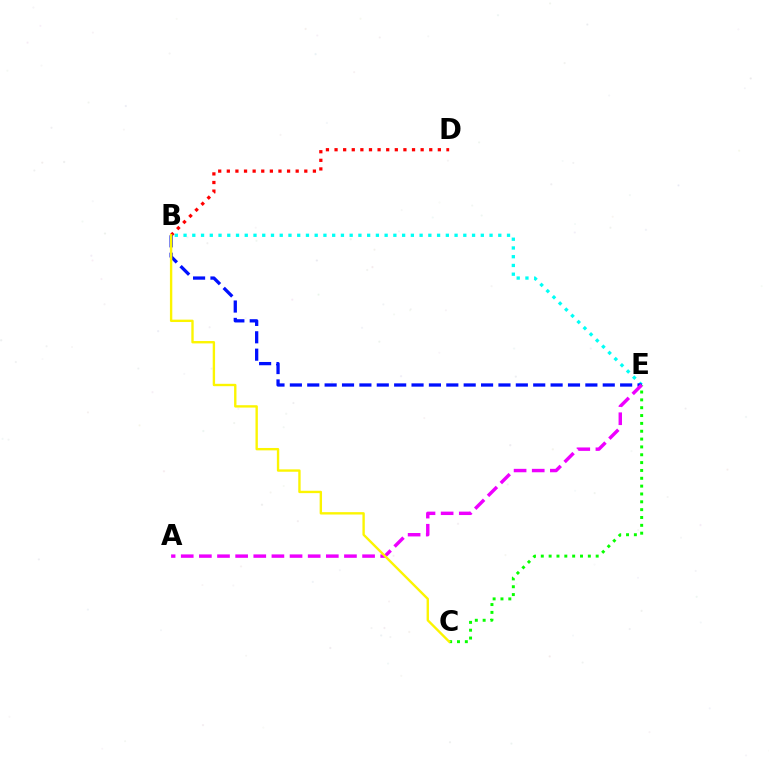{('C', 'E'): [{'color': '#08ff00', 'line_style': 'dotted', 'thickness': 2.13}], ('B', 'E'): [{'color': '#00fff6', 'line_style': 'dotted', 'thickness': 2.38}, {'color': '#0010ff', 'line_style': 'dashed', 'thickness': 2.36}], ('B', 'D'): [{'color': '#ff0000', 'line_style': 'dotted', 'thickness': 2.34}], ('A', 'E'): [{'color': '#ee00ff', 'line_style': 'dashed', 'thickness': 2.46}], ('B', 'C'): [{'color': '#fcf500', 'line_style': 'solid', 'thickness': 1.71}]}